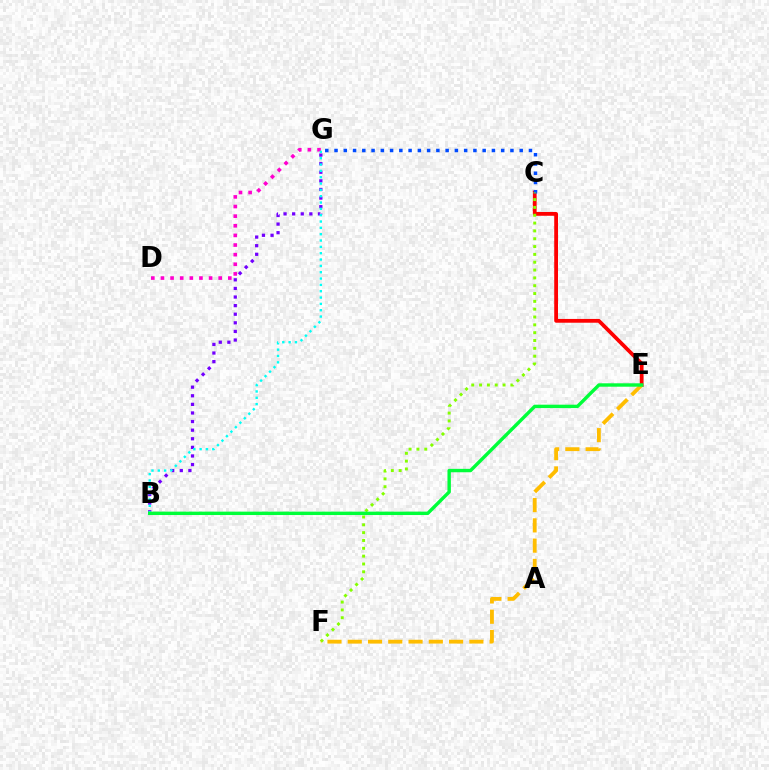{('D', 'G'): [{'color': '#ff00cf', 'line_style': 'dotted', 'thickness': 2.61}], ('B', 'G'): [{'color': '#7200ff', 'line_style': 'dotted', 'thickness': 2.34}, {'color': '#00fff6', 'line_style': 'dotted', 'thickness': 1.72}], ('C', 'E'): [{'color': '#ff0000', 'line_style': 'solid', 'thickness': 2.72}], ('C', 'G'): [{'color': '#004bff', 'line_style': 'dotted', 'thickness': 2.52}], ('C', 'F'): [{'color': '#84ff00', 'line_style': 'dotted', 'thickness': 2.13}], ('E', 'F'): [{'color': '#ffbd00', 'line_style': 'dashed', 'thickness': 2.75}], ('B', 'E'): [{'color': '#00ff39', 'line_style': 'solid', 'thickness': 2.45}]}